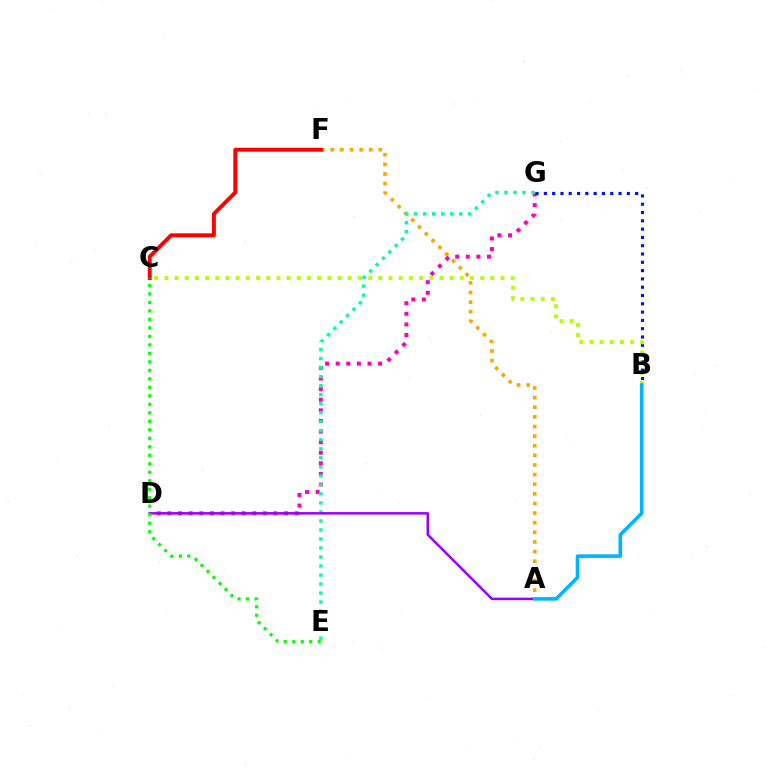{('A', 'F'): [{'color': '#ffa500', 'line_style': 'dotted', 'thickness': 2.61}], ('D', 'G'): [{'color': '#ff00bd', 'line_style': 'dotted', 'thickness': 2.88}], ('E', 'G'): [{'color': '#00ff9d', 'line_style': 'dotted', 'thickness': 2.45}], ('A', 'D'): [{'color': '#9b00ff', 'line_style': 'solid', 'thickness': 1.81}], ('C', 'F'): [{'color': '#ff0000', 'line_style': 'solid', 'thickness': 2.84}], ('B', 'G'): [{'color': '#0010ff', 'line_style': 'dotted', 'thickness': 2.25}], ('B', 'C'): [{'color': '#b3ff00', 'line_style': 'dotted', 'thickness': 2.77}], ('A', 'B'): [{'color': '#00b5ff', 'line_style': 'solid', 'thickness': 2.57}], ('C', 'E'): [{'color': '#08ff00', 'line_style': 'dotted', 'thickness': 2.31}]}